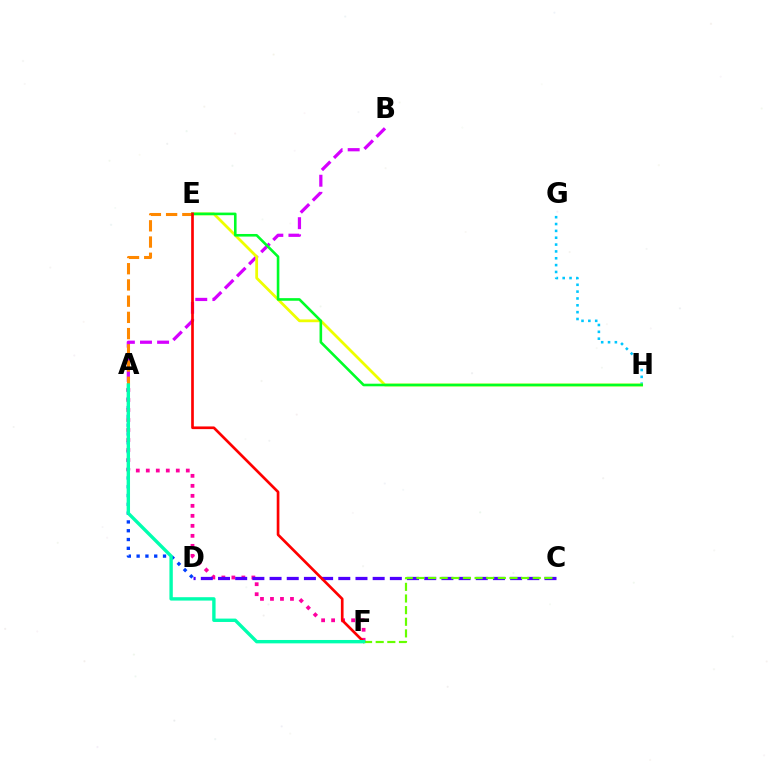{('A', 'D'): [{'color': '#003fff', 'line_style': 'dotted', 'thickness': 2.39}], ('A', 'F'): [{'color': '#ff00a0', 'line_style': 'dotted', 'thickness': 2.72}, {'color': '#00ffaf', 'line_style': 'solid', 'thickness': 2.43}], ('A', 'B'): [{'color': '#d600ff', 'line_style': 'dashed', 'thickness': 2.32}], ('A', 'E'): [{'color': '#ff8800', 'line_style': 'dashed', 'thickness': 2.2}], ('G', 'H'): [{'color': '#00c7ff', 'line_style': 'dotted', 'thickness': 1.86}], ('E', 'H'): [{'color': '#eeff00', 'line_style': 'solid', 'thickness': 1.99}, {'color': '#00ff27', 'line_style': 'solid', 'thickness': 1.88}], ('C', 'D'): [{'color': '#4f00ff', 'line_style': 'dashed', 'thickness': 2.33}], ('C', 'F'): [{'color': '#66ff00', 'line_style': 'dashed', 'thickness': 1.58}], ('E', 'F'): [{'color': '#ff0000', 'line_style': 'solid', 'thickness': 1.93}]}